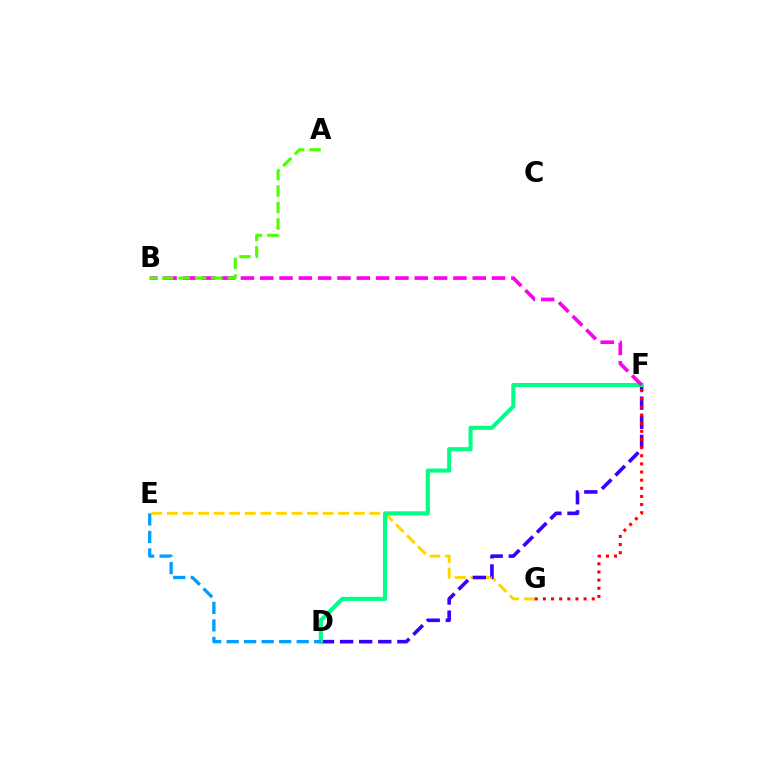{('E', 'G'): [{'color': '#ffd500', 'line_style': 'dashed', 'thickness': 2.12}], ('D', 'F'): [{'color': '#3700ff', 'line_style': 'dashed', 'thickness': 2.59}, {'color': '#00ff86', 'line_style': 'solid', 'thickness': 2.94}], ('F', 'G'): [{'color': '#ff0000', 'line_style': 'dotted', 'thickness': 2.21}], ('B', 'F'): [{'color': '#ff00ed', 'line_style': 'dashed', 'thickness': 2.62}], ('A', 'B'): [{'color': '#4fff00', 'line_style': 'dashed', 'thickness': 2.24}], ('D', 'E'): [{'color': '#009eff', 'line_style': 'dashed', 'thickness': 2.38}]}